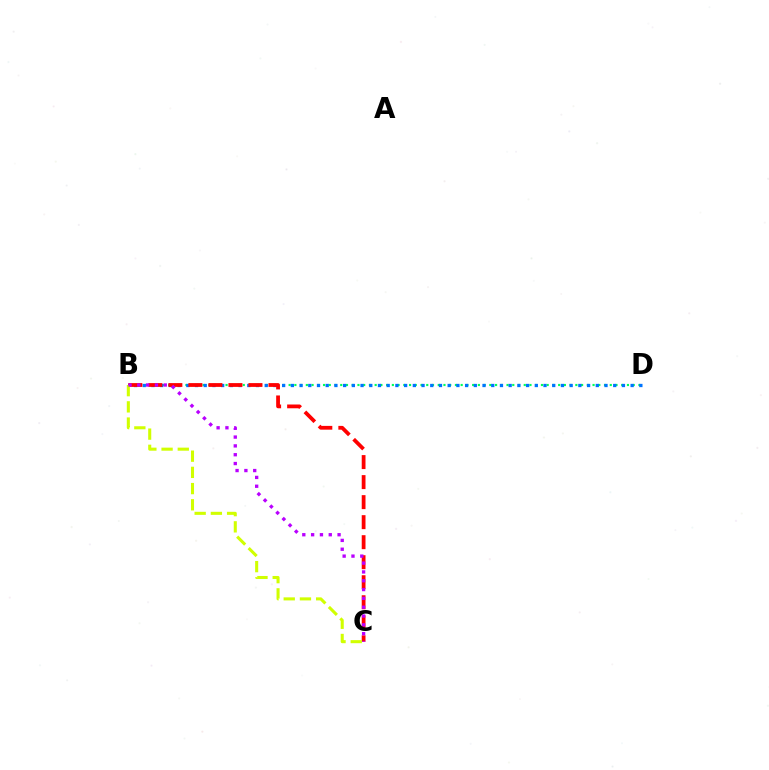{('B', 'D'): [{'color': '#00ff5c', 'line_style': 'dotted', 'thickness': 1.56}, {'color': '#0074ff', 'line_style': 'dotted', 'thickness': 2.37}], ('B', 'C'): [{'color': '#ff0000', 'line_style': 'dashed', 'thickness': 2.72}, {'color': '#d1ff00', 'line_style': 'dashed', 'thickness': 2.2}, {'color': '#b900ff', 'line_style': 'dotted', 'thickness': 2.4}]}